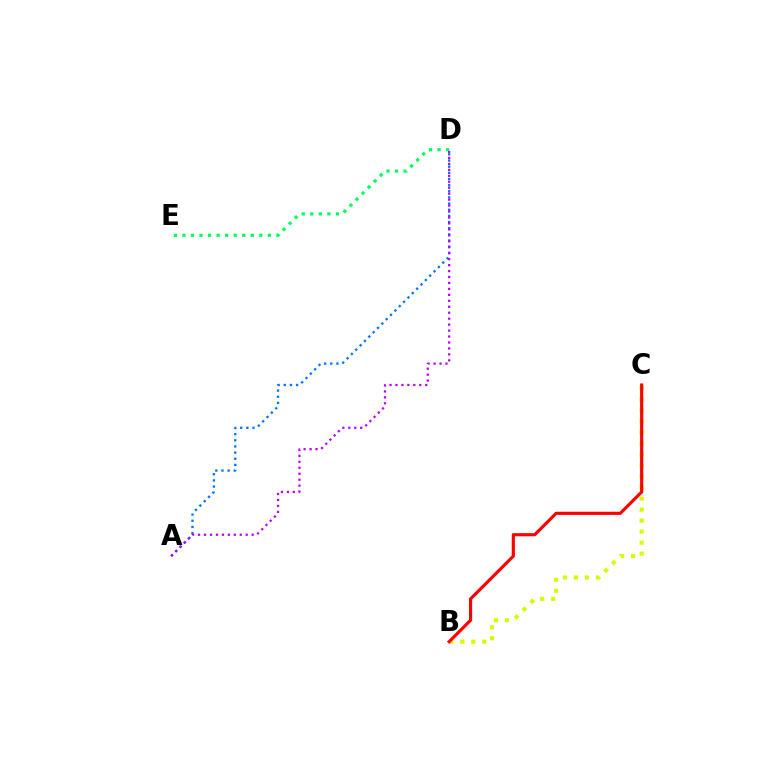{('A', 'D'): [{'color': '#0074ff', 'line_style': 'dotted', 'thickness': 1.67}, {'color': '#b900ff', 'line_style': 'dotted', 'thickness': 1.62}], ('D', 'E'): [{'color': '#00ff5c', 'line_style': 'dotted', 'thickness': 2.32}], ('B', 'C'): [{'color': '#d1ff00', 'line_style': 'dotted', 'thickness': 2.99}, {'color': '#ff0000', 'line_style': 'solid', 'thickness': 2.26}]}